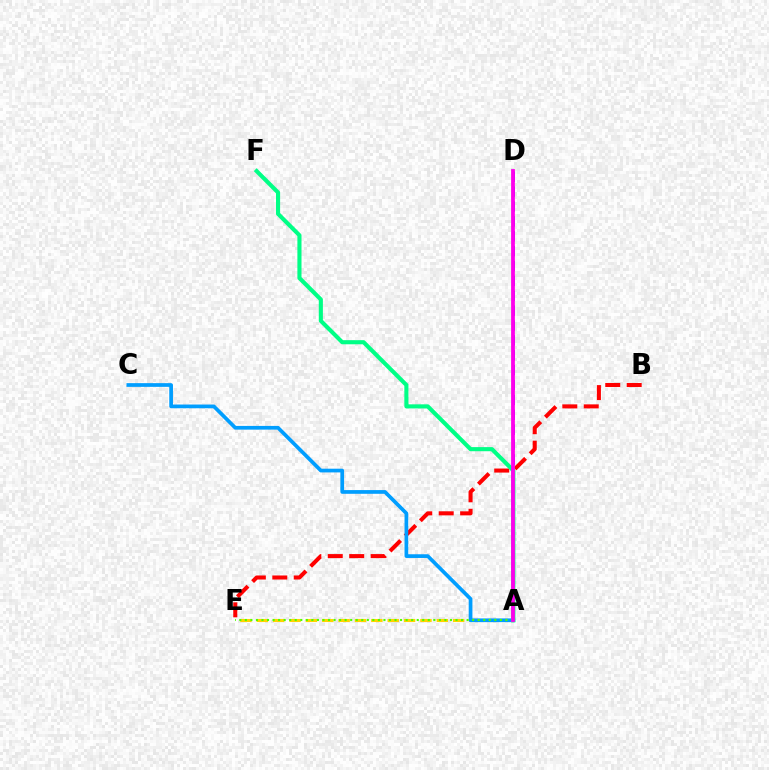{('A', 'D'): [{'color': '#3700ff', 'line_style': 'dashed', 'thickness': 2.02}, {'color': '#ff00ed', 'line_style': 'solid', 'thickness': 2.72}], ('A', 'E'): [{'color': '#ffd500', 'line_style': 'dashed', 'thickness': 2.22}, {'color': '#4fff00', 'line_style': 'dotted', 'thickness': 1.51}], ('B', 'E'): [{'color': '#ff0000', 'line_style': 'dashed', 'thickness': 2.91}], ('A', 'C'): [{'color': '#009eff', 'line_style': 'solid', 'thickness': 2.67}], ('A', 'F'): [{'color': '#00ff86', 'line_style': 'solid', 'thickness': 2.96}]}